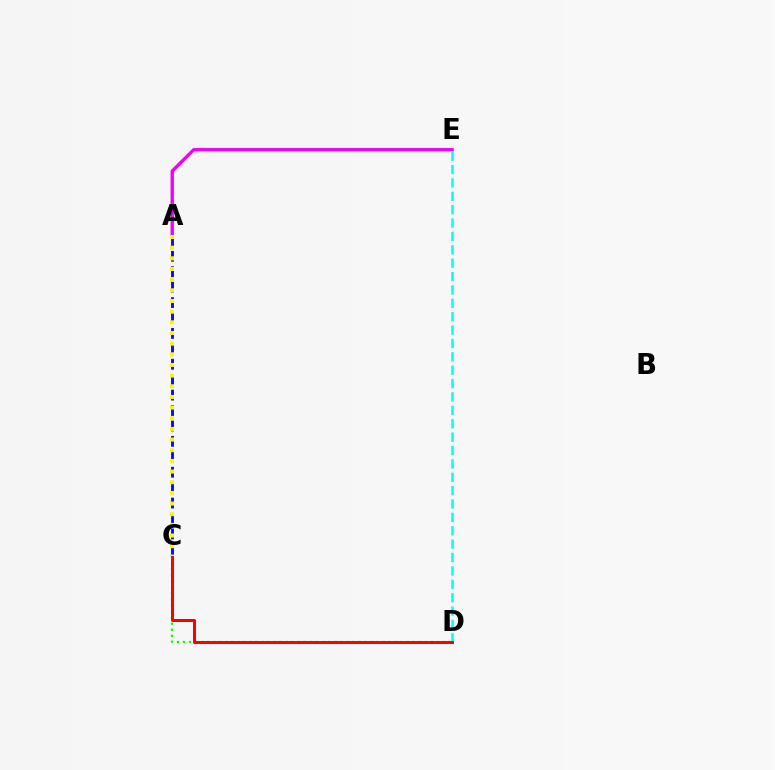{('C', 'D'): [{'color': '#08ff00', 'line_style': 'dotted', 'thickness': 1.64}, {'color': '#ff0000', 'line_style': 'solid', 'thickness': 2.17}], ('A', 'E'): [{'color': '#ee00ff', 'line_style': 'solid', 'thickness': 2.42}], ('A', 'C'): [{'color': '#0010ff', 'line_style': 'dashed', 'thickness': 2.1}, {'color': '#fcf500', 'line_style': 'dotted', 'thickness': 2.9}], ('D', 'E'): [{'color': '#00fff6', 'line_style': 'dashed', 'thickness': 1.82}]}